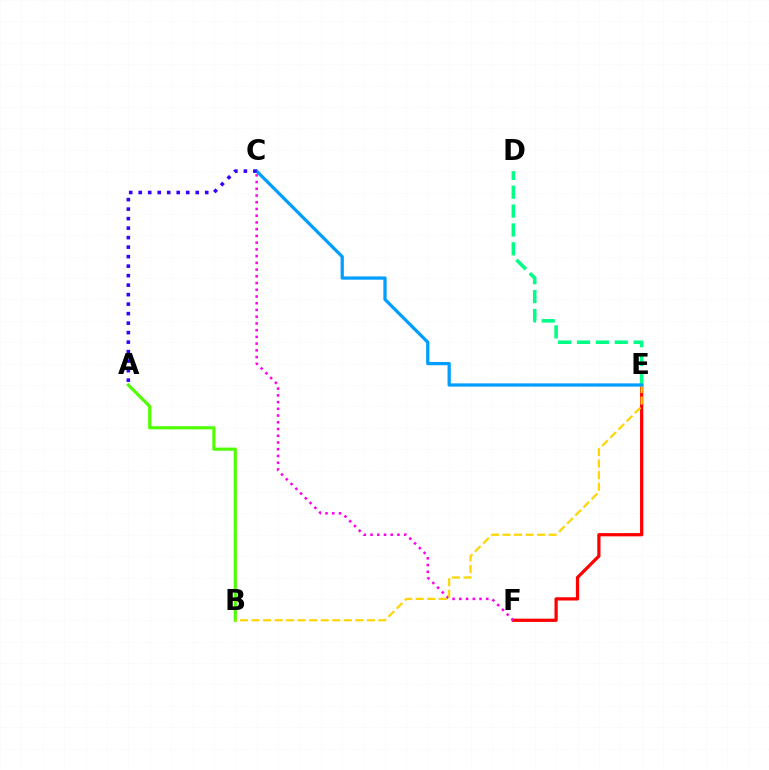{('E', 'F'): [{'color': '#ff0000', 'line_style': 'solid', 'thickness': 2.33}], ('C', 'F'): [{'color': '#ff00ed', 'line_style': 'dotted', 'thickness': 1.83}], ('A', 'B'): [{'color': '#4fff00', 'line_style': 'solid', 'thickness': 2.26}], ('B', 'E'): [{'color': '#ffd500', 'line_style': 'dashed', 'thickness': 1.57}], ('D', 'E'): [{'color': '#00ff86', 'line_style': 'dashed', 'thickness': 2.56}], ('C', 'E'): [{'color': '#009eff', 'line_style': 'solid', 'thickness': 2.34}], ('A', 'C'): [{'color': '#3700ff', 'line_style': 'dotted', 'thickness': 2.58}]}